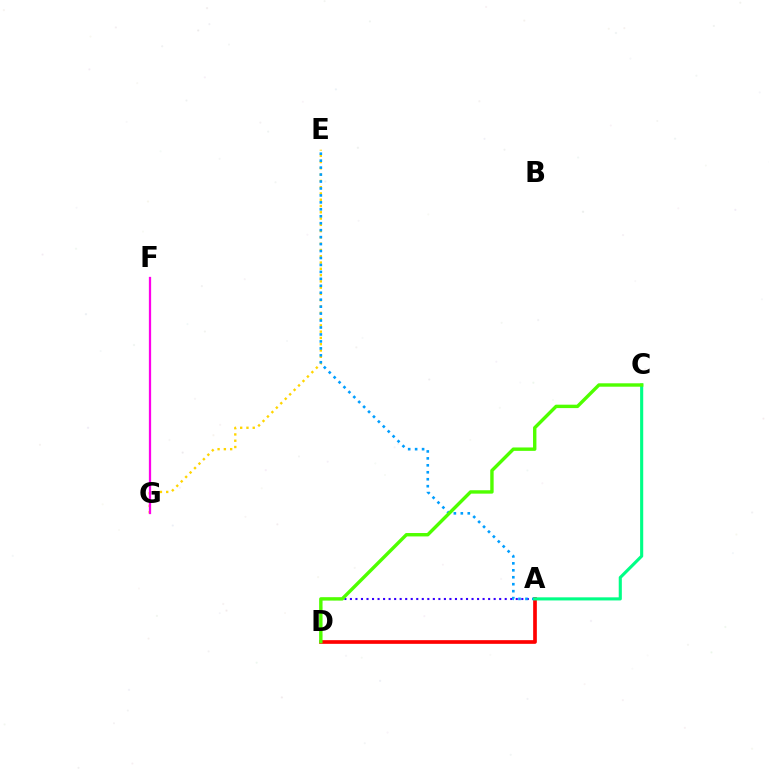{('E', 'G'): [{'color': '#ffd500', 'line_style': 'dotted', 'thickness': 1.71}], ('A', 'D'): [{'color': '#3700ff', 'line_style': 'dotted', 'thickness': 1.5}, {'color': '#ff0000', 'line_style': 'solid', 'thickness': 2.65}], ('A', 'E'): [{'color': '#009eff', 'line_style': 'dotted', 'thickness': 1.89}], ('A', 'C'): [{'color': '#00ff86', 'line_style': 'solid', 'thickness': 2.24}], ('C', 'D'): [{'color': '#4fff00', 'line_style': 'solid', 'thickness': 2.45}], ('F', 'G'): [{'color': '#ff00ed', 'line_style': 'solid', 'thickness': 1.63}]}